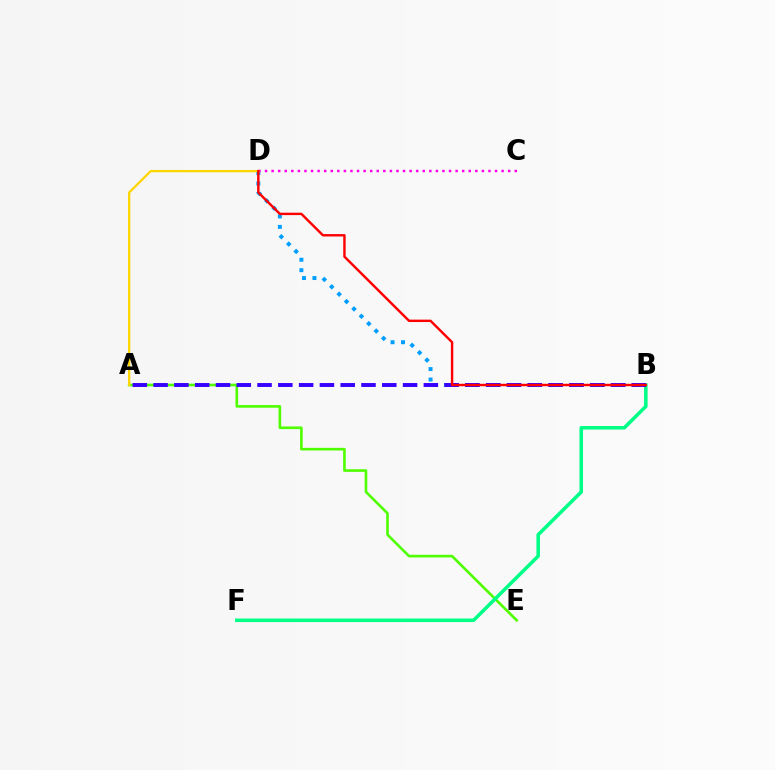{('B', 'D'): [{'color': '#009eff', 'line_style': 'dotted', 'thickness': 2.84}, {'color': '#ff0000', 'line_style': 'solid', 'thickness': 1.74}], ('C', 'D'): [{'color': '#ff00ed', 'line_style': 'dotted', 'thickness': 1.79}], ('A', 'E'): [{'color': '#4fff00', 'line_style': 'solid', 'thickness': 1.89}], ('A', 'D'): [{'color': '#ffd500', 'line_style': 'solid', 'thickness': 1.64}], ('B', 'F'): [{'color': '#00ff86', 'line_style': 'solid', 'thickness': 2.55}], ('A', 'B'): [{'color': '#3700ff', 'line_style': 'dashed', 'thickness': 2.82}]}